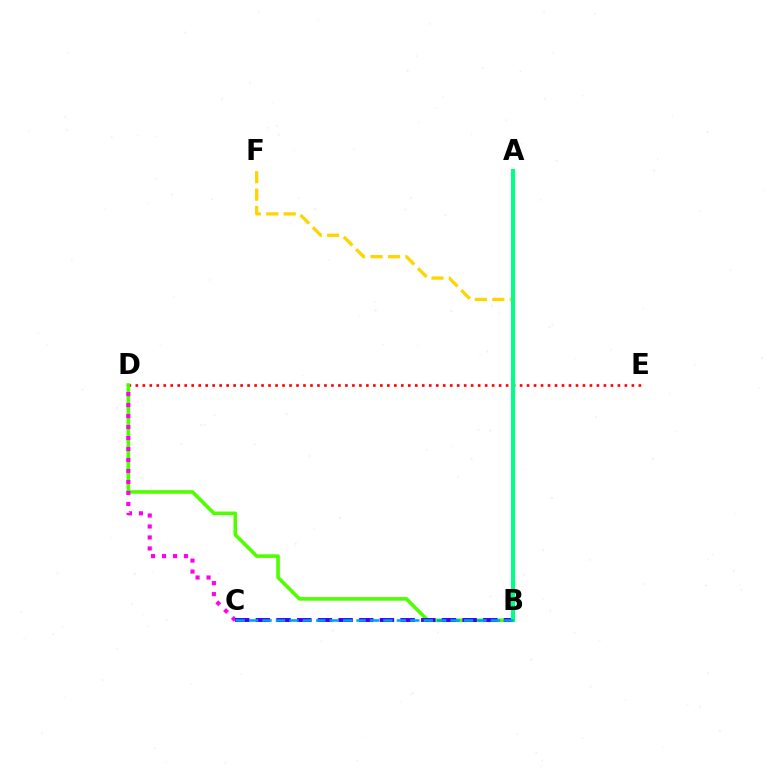{('D', 'E'): [{'color': '#ff0000', 'line_style': 'dotted', 'thickness': 1.9}], ('B', 'D'): [{'color': '#4fff00', 'line_style': 'solid', 'thickness': 2.59}], ('C', 'D'): [{'color': '#ff00ed', 'line_style': 'dotted', 'thickness': 2.98}], ('B', 'C'): [{'color': '#3700ff', 'line_style': 'dashed', 'thickness': 2.81}, {'color': '#009eff', 'line_style': 'dashed', 'thickness': 1.82}], ('B', 'F'): [{'color': '#ffd500', 'line_style': 'dashed', 'thickness': 2.37}], ('A', 'B'): [{'color': '#00ff86', 'line_style': 'solid', 'thickness': 2.94}]}